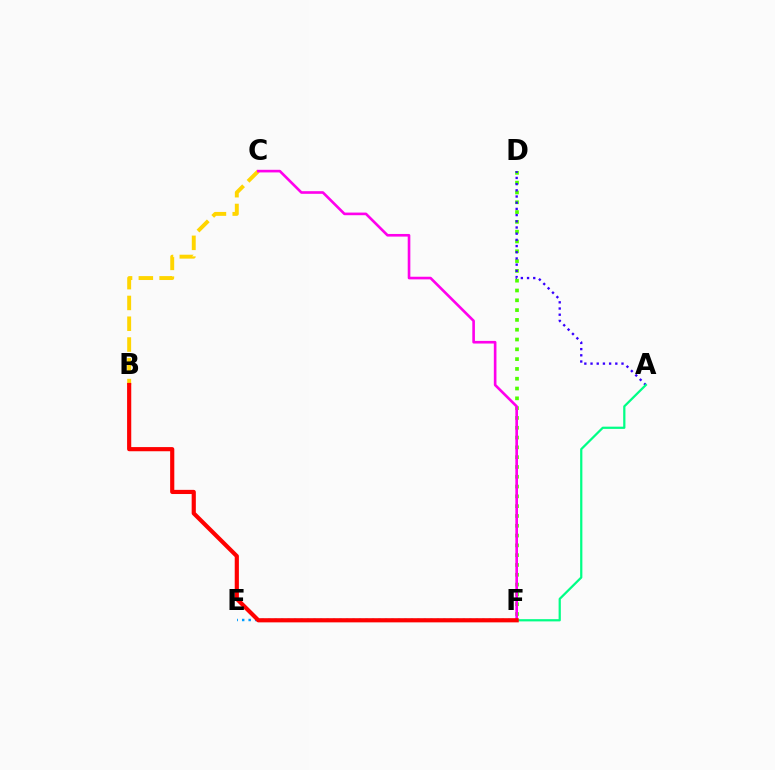{('D', 'F'): [{'color': '#4fff00', 'line_style': 'dotted', 'thickness': 2.66}], ('A', 'D'): [{'color': '#3700ff', 'line_style': 'dotted', 'thickness': 1.68}], ('E', 'F'): [{'color': '#009eff', 'line_style': 'dotted', 'thickness': 1.76}], ('A', 'F'): [{'color': '#00ff86', 'line_style': 'solid', 'thickness': 1.61}], ('B', 'C'): [{'color': '#ffd500', 'line_style': 'dashed', 'thickness': 2.82}], ('C', 'F'): [{'color': '#ff00ed', 'line_style': 'solid', 'thickness': 1.89}], ('B', 'F'): [{'color': '#ff0000', 'line_style': 'solid', 'thickness': 3.0}]}